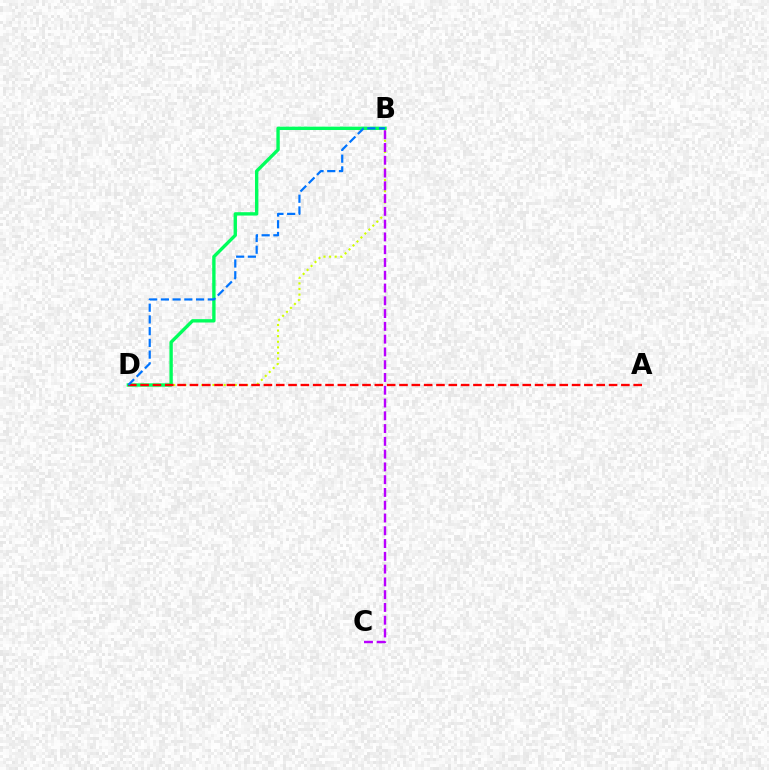{('B', 'D'): [{'color': '#d1ff00', 'line_style': 'dotted', 'thickness': 1.52}, {'color': '#00ff5c', 'line_style': 'solid', 'thickness': 2.42}, {'color': '#0074ff', 'line_style': 'dashed', 'thickness': 1.59}], ('B', 'C'): [{'color': '#b900ff', 'line_style': 'dashed', 'thickness': 1.74}], ('A', 'D'): [{'color': '#ff0000', 'line_style': 'dashed', 'thickness': 1.67}]}